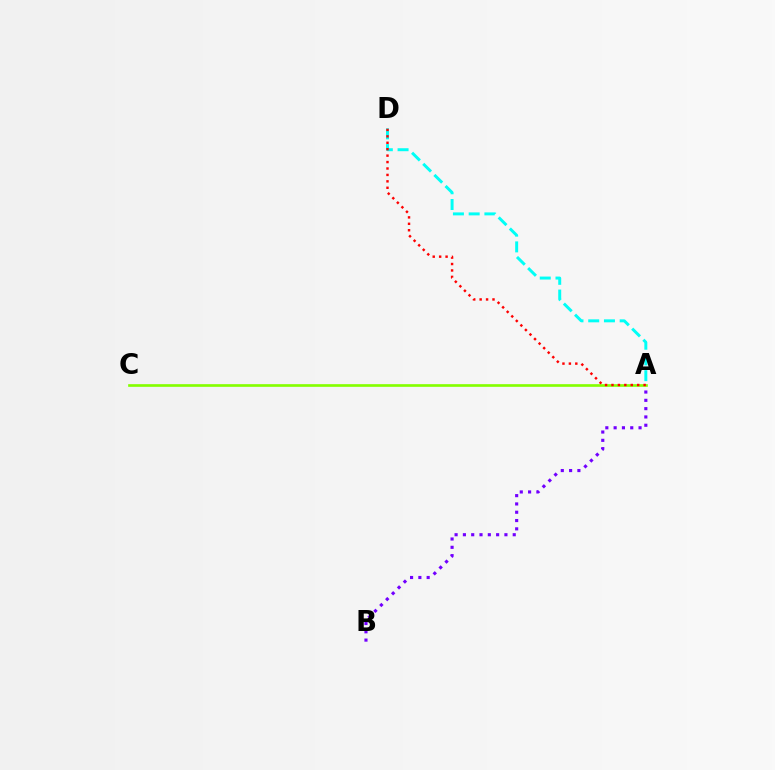{('A', 'B'): [{'color': '#7200ff', 'line_style': 'dotted', 'thickness': 2.26}], ('A', 'D'): [{'color': '#00fff6', 'line_style': 'dashed', 'thickness': 2.14}, {'color': '#ff0000', 'line_style': 'dotted', 'thickness': 1.75}], ('A', 'C'): [{'color': '#84ff00', 'line_style': 'solid', 'thickness': 1.92}]}